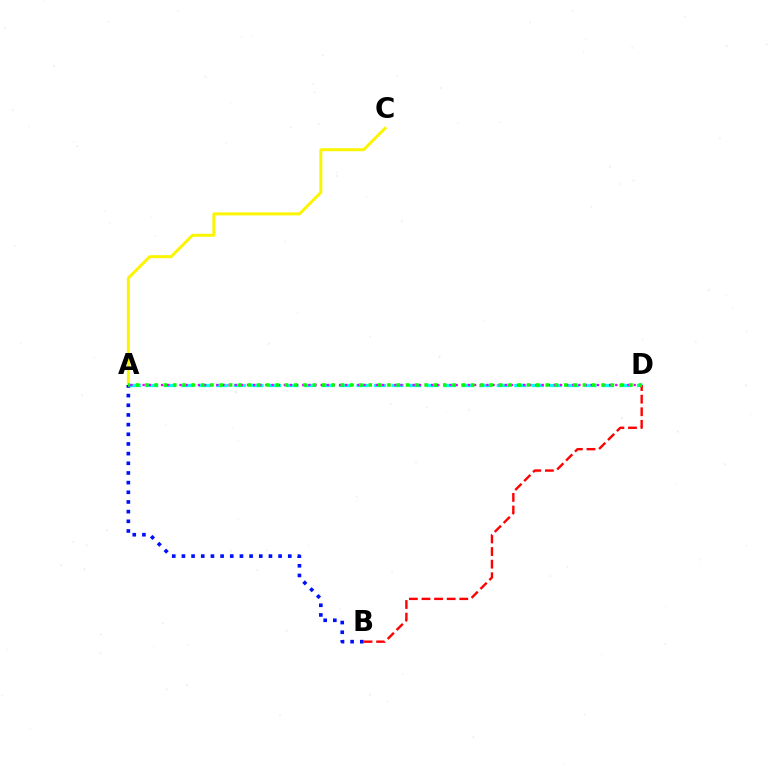{('A', 'D'): [{'color': '#00fff6', 'line_style': 'dashed', 'thickness': 2.38}, {'color': '#ee00ff', 'line_style': 'dotted', 'thickness': 1.67}, {'color': '#08ff00', 'line_style': 'dotted', 'thickness': 2.53}], ('A', 'C'): [{'color': '#fcf500', 'line_style': 'solid', 'thickness': 2.14}], ('B', 'D'): [{'color': '#ff0000', 'line_style': 'dashed', 'thickness': 1.71}], ('A', 'B'): [{'color': '#0010ff', 'line_style': 'dotted', 'thickness': 2.63}]}